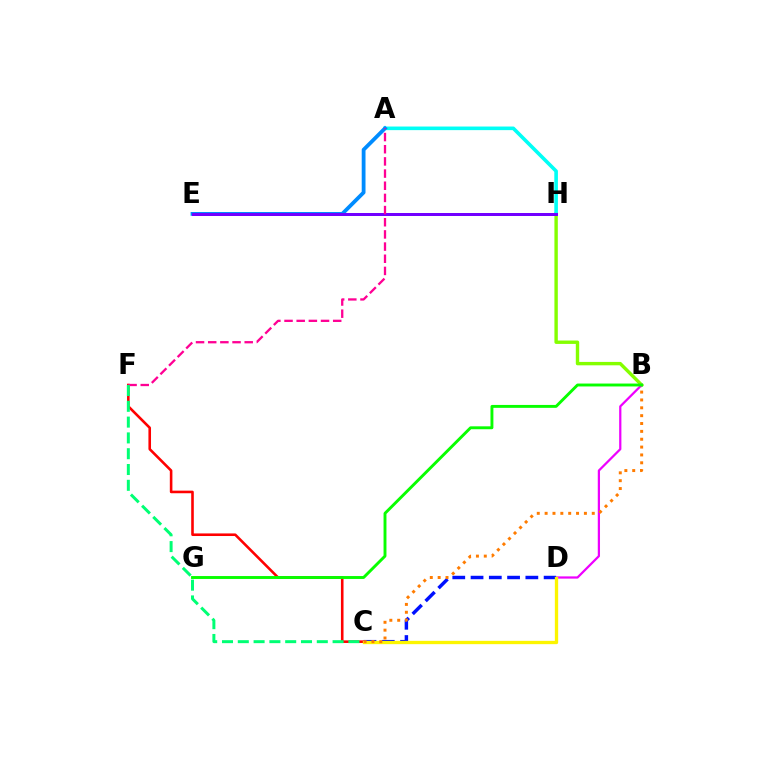{('B', 'H'): [{'color': '#84ff00', 'line_style': 'solid', 'thickness': 2.44}], ('C', 'F'): [{'color': '#ff0000', 'line_style': 'solid', 'thickness': 1.87}, {'color': '#00ff74', 'line_style': 'dashed', 'thickness': 2.15}], ('B', 'D'): [{'color': '#ee00ff', 'line_style': 'solid', 'thickness': 1.61}], ('C', 'D'): [{'color': '#0010ff', 'line_style': 'dashed', 'thickness': 2.48}, {'color': '#fcf500', 'line_style': 'solid', 'thickness': 2.39}], ('A', 'H'): [{'color': '#00fff6', 'line_style': 'solid', 'thickness': 2.59}], ('A', 'E'): [{'color': '#008cff', 'line_style': 'solid', 'thickness': 2.73}], ('E', 'H'): [{'color': '#7200ff', 'line_style': 'solid', 'thickness': 2.16}], ('A', 'F'): [{'color': '#ff0094', 'line_style': 'dashed', 'thickness': 1.65}], ('B', 'C'): [{'color': '#ff7c00', 'line_style': 'dotted', 'thickness': 2.13}], ('B', 'G'): [{'color': '#08ff00', 'line_style': 'solid', 'thickness': 2.09}]}